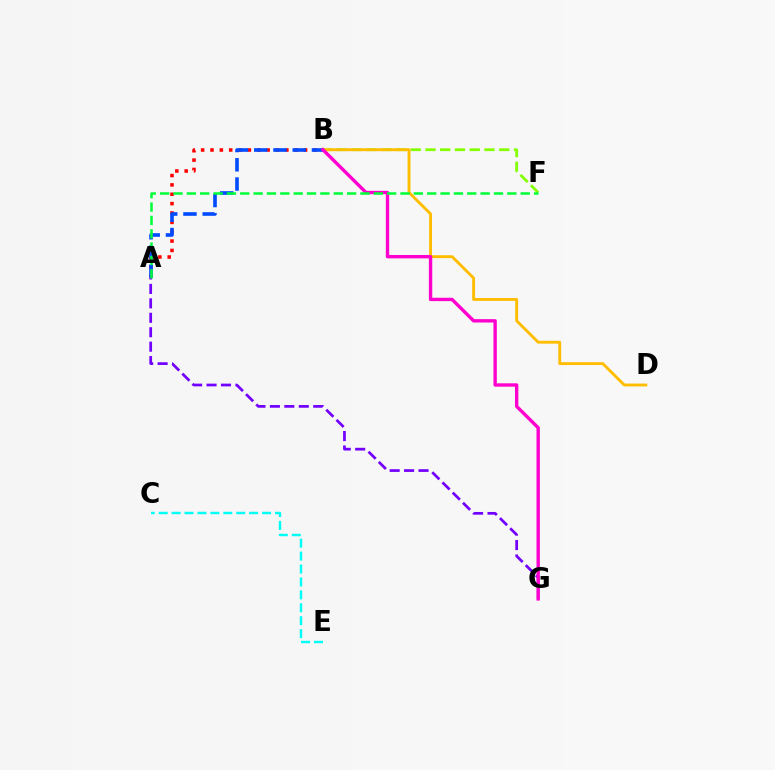{('A', 'B'): [{'color': '#ff0000', 'line_style': 'dotted', 'thickness': 2.54}, {'color': '#004bff', 'line_style': 'dashed', 'thickness': 2.62}], ('A', 'G'): [{'color': '#7200ff', 'line_style': 'dashed', 'thickness': 1.96}], ('B', 'F'): [{'color': '#84ff00', 'line_style': 'dashed', 'thickness': 2.0}], ('B', 'D'): [{'color': '#ffbd00', 'line_style': 'solid', 'thickness': 2.07}], ('B', 'G'): [{'color': '#ff00cf', 'line_style': 'solid', 'thickness': 2.43}], ('A', 'F'): [{'color': '#00ff39', 'line_style': 'dashed', 'thickness': 1.81}], ('C', 'E'): [{'color': '#00fff6', 'line_style': 'dashed', 'thickness': 1.76}]}